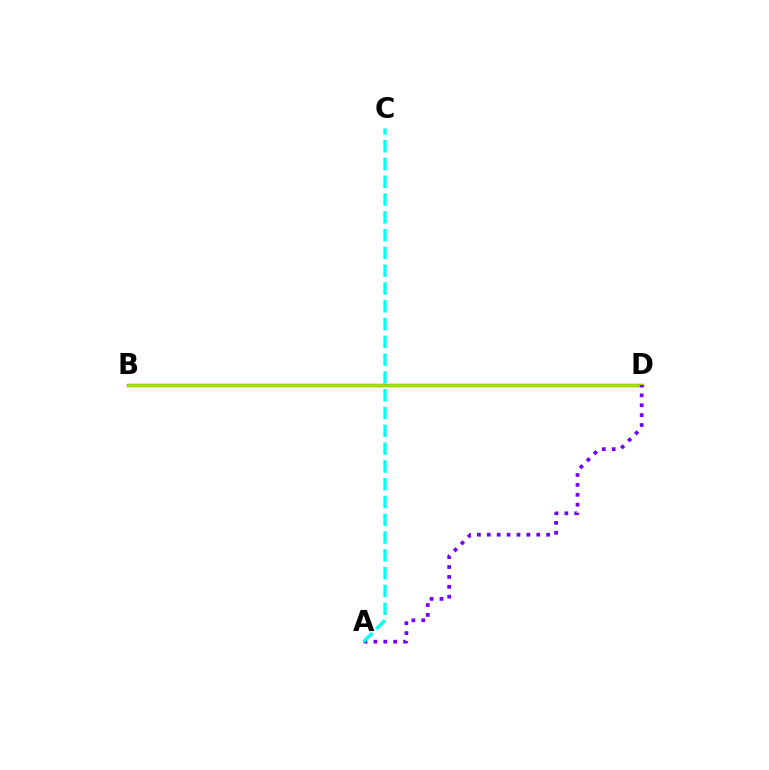{('B', 'D'): [{'color': '#ff0000', 'line_style': 'solid', 'thickness': 2.41}, {'color': '#84ff00', 'line_style': 'solid', 'thickness': 1.93}], ('A', 'D'): [{'color': '#7200ff', 'line_style': 'dotted', 'thickness': 2.69}], ('A', 'C'): [{'color': '#00fff6', 'line_style': 'dashed', 'thickness': 2.42}]}